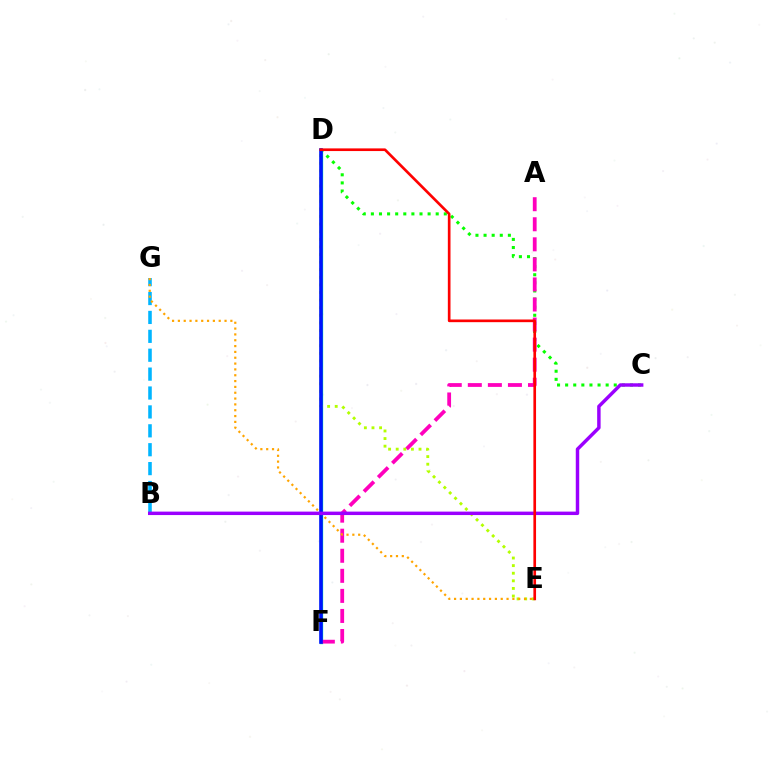{('D', 'F'): [{'color': '#00ff9d', 'line_style': 'solid', 'thickness': 2.42}, {'color': '#0010ff', 'line_style': 'solid', 'thickness': 2.6}], ('C', 'D'): [{'color': '#08ff00', 'line_style': 'dotted', 'thickness': 2.2}], ('A', 'F'): [{'color': '#ff00bd', 'line_style': 'dashed', 'thickness': 2.72}], ('D', 'E'): [{'color': '#b3ff00', 'line_style': 'dotted', 'thickness': 2.07}, {'color': '#ff0000', 'line_style': 'solid', 'thickness': 1.92}], ('B', 'G'): [{'color': '#00b5ff', 'line_style': 'dashed', 'thickness': 2.57}], ('E', 'G'): [{'color': '#ffa500', 'line_style': 'dotted', 'thickness': 1.58}], ('B', 'C'): [{'color': '#9b00ff', 'line_style': 'solid', 'thickness': 2.48}]}